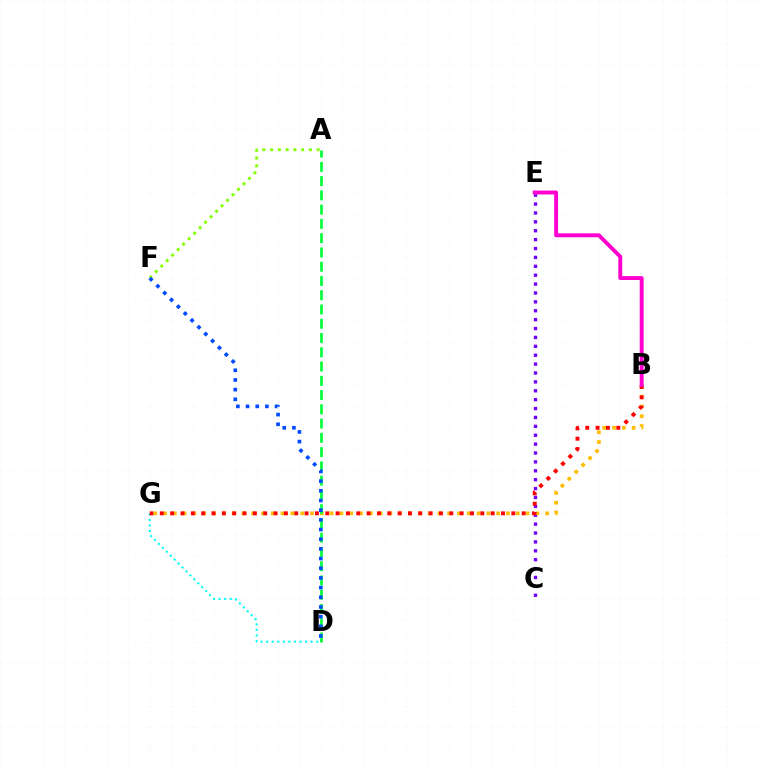{('C', 'E'): [{'color': '#7200ff', 'line_style': 'dotted', 'thickness': 2.42}], ('B', 'G'): [{'color': '#ffbd00', 'line_style': 'dotted', 'thickness': 2.66}, {'color': '#ff0000', 'line_style': 'dotted', 'thickness': 2.81}], ('A', 'F'): [{'color': '#84ff00', 'line_style': 'dotted', 'thickness': 2.11}], ('A', 'D'): [{'color': '#00ff39', 'line_style': 'dashed', 'thickness': 1.94}], ('D', 'F'): [{'color': '#004bff', 'line_style': 'dotted', 'thickness': 2.63}], ('D', 'G'): [{'color': '#00fff6', 'line_style': 'dotted', 'thickness': 1.51}], ('B', 'E'): [{'color': '#ff00cf', 'line_style': 'solid', 'thickness': 2.82}]}